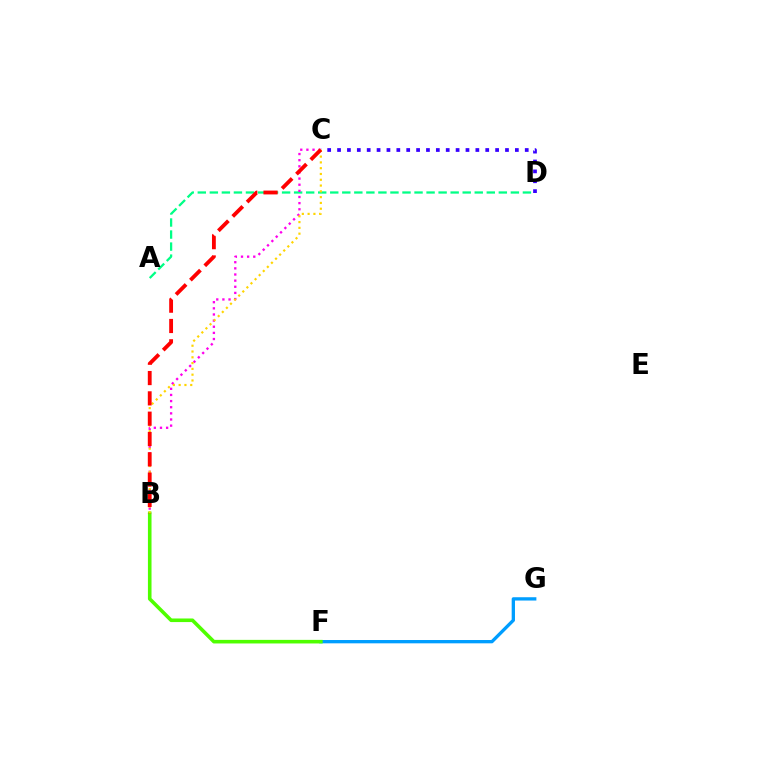{('C', 'D'): [{'color': '#3700ff', 'line_style': 'dotted', 'thickness': 2.68}], ('A', 'D'): [{'color': '#00ff86', 'line_style': 'dashed', 'thickness': 1.64}], ('F', 'G'): [{'color': '#009eff', 'line_style': 'solid', 'thickness': 2.38}], ('B', 'C'): [{'color': '#ff00ed', 'line_style': 'dotted', 'thickness': 1.67}, {'color': '#ffd500', 'line_style': 'dotted', 'thickness': 1.57}, {'color': '#ff0000', 'line_style': 'dashed', 'thickness': 2.76}], ('B', 'F'): [{'color': '#4fff00', 'line_style': 'solid', 'thickness': 2.59}]}